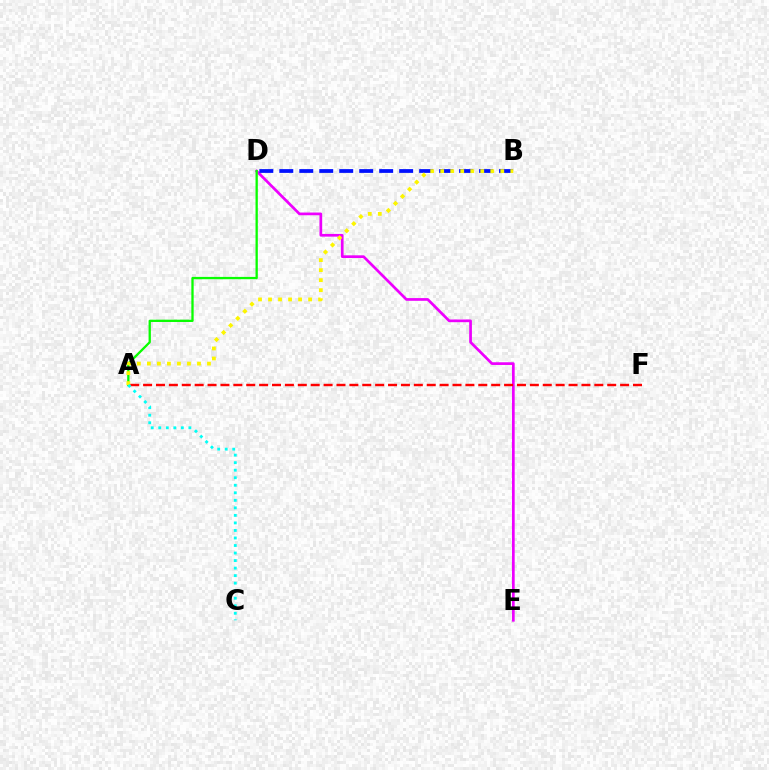{('D', 'E'): [{'color': '#ee00ff', 'line_style': 'solid', 'thickness': 1.95}], ('A', 'D'): [{'color': '#08ff00', 'line_style': 'solid', 'thickness': 1.66}], ('B', 'D'): [{'color': '#0010ff', 'line_style': 'dashed', 'thickness': 2.71}], ('A', 'F'): [{'color': '#ff0000', 'line_style': 'dashed', 'thickness': 1.75}], ('A', 'B'): [{'color': '#fcf500', 'line_style': 'dotted', 'thickness': 2.72}], ('A', 'C'): [{'color': '#00fff6', 'line_style': 'dotted', 'thickness': 2.05}]}